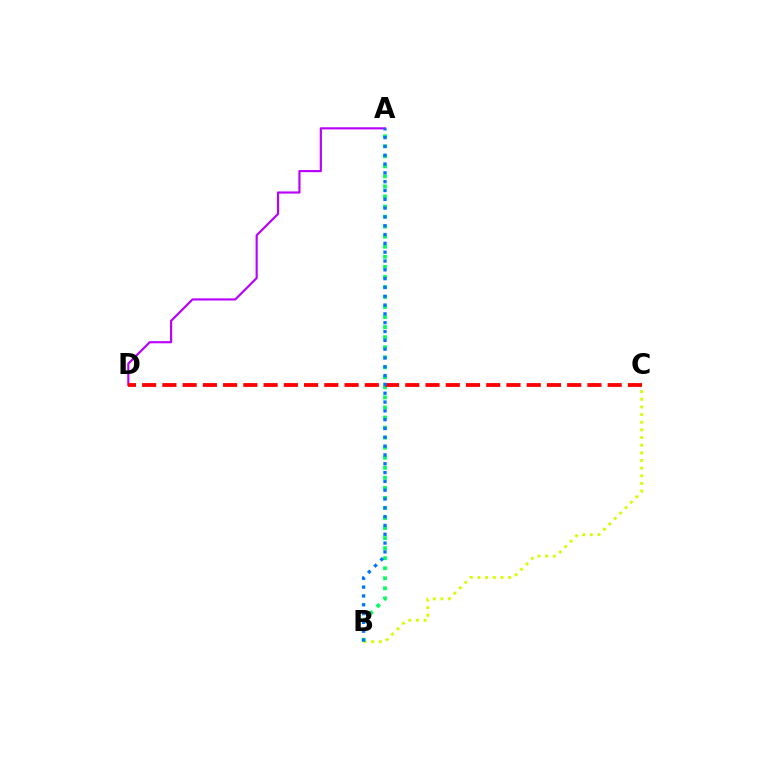{('B', 'C'): [{'color': '#d1ff00', 'line_style': 'dotted', 'thickness': 2.08}], ('A', 'B'): [{'color': '#00ff5c', 'line_style': 'dotted', 'thickness': 2.73}, {'color': '#0074ff', 'line_style': 'dotted', 'thickness': 2.39}], ('A', 'D'): [{'color': '#b900ff', 'line_style': 'solid', 'thickness': 1.55}], ('C', 'D'): [{'color': '#ff0000', 'line_style': 'dashed', 'thickness': 2.75}]}